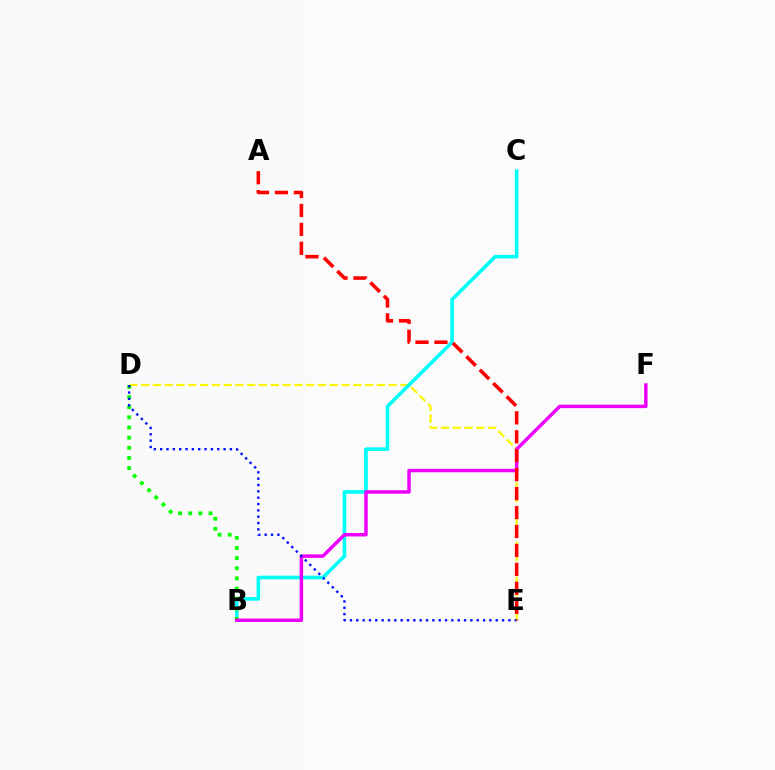{('D', 'E'): [{'color': '#fcf500', 'line_style': 'dashed', 'thickness': 1.6}, {'color': '#0010ff', 'line_style': 'dotted', 'thickness': 1.72}], ('B', 'C'): [{'color': '#00fff6', 'line_style': 'solid', 'thickness': 2.59}], ('B', 'D'): [{'color': '#08ff00', 'line_style': 'dotted', 'thickness': 2.76}], ('B', 'F'): [{'color': '#ee00ff', 'line_style': 'solid', 'thickness': 2.49}], ('A', 'E'): [{'color': '#ff0000', 'line_style': 'dashed', 'thickness': 2.57}]}